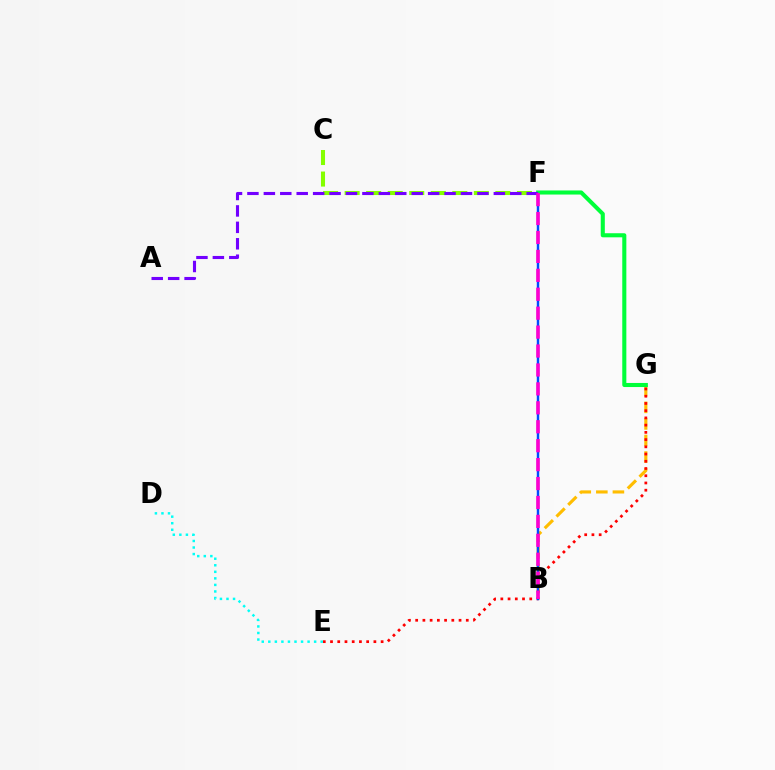{('B', 'G'): [{'color': '#ffbd00', 'line_style': 'dashed', 'thickness': 2.25}], ('E', 'G'): [{'color': '#ff0000', 'line_style': 'dotted', 'thickness': 1.96}], ('B', 'F'): [{'color': '#004bff', 'line_style': 'solid', 'thickness': 1.76}, {'color': '#ff00cf', 'line_style': 'dashed', 'thickness': 2.57}], ('F', 'G'): [{'color': '#00ff39', 'line_style': 'solid', 'thickness': 2.93}], ('D', 'E'): [{'color': '#00fff6', 'line_style': 'dotted', 'thickness': 1.78}], ('C', 'F'): [{'color': '#84ff00', 'line_style': 'dashed', 'thickness': 2.93}], ('A', 'F'): [{'color': '#7200ff', 'line_style': 'dashed', 'thickness': 2.23}]}